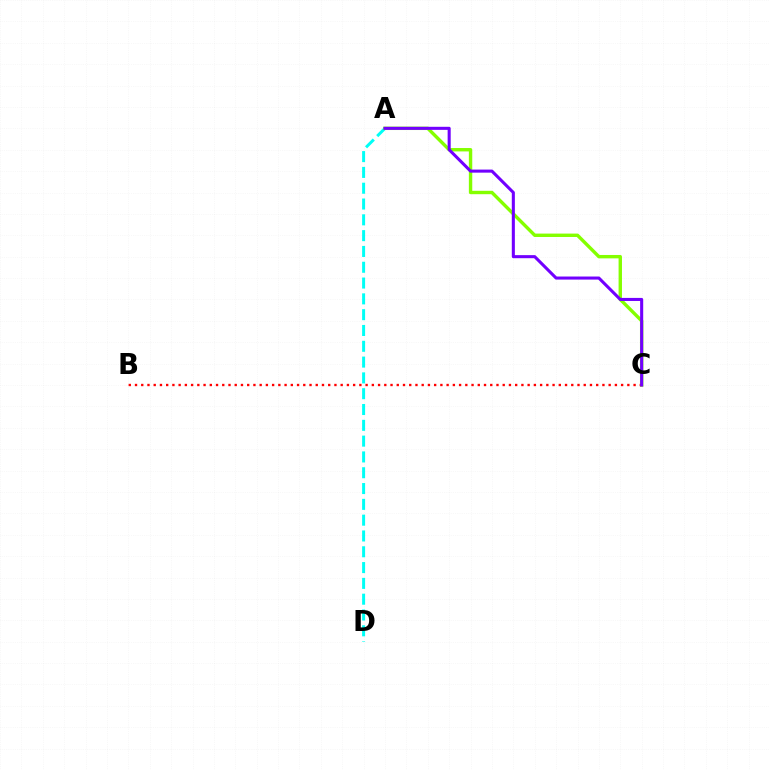{('A', 'D'): [{'color': '#00fff6', 'line_style': 'dashed', 'thickness': 2.15}], ('A', 'C'): [{'color': '#84ff00', 'line_style': 'solid', 'thickness': 2.44}, {'color': '#7200ff', 'line_style': 'solid', 'thickness': 2.21}], ('B', 'C'): [{'color': '#ff0000', 'line_style': 'dotted', 'thickness': 1.69}]}